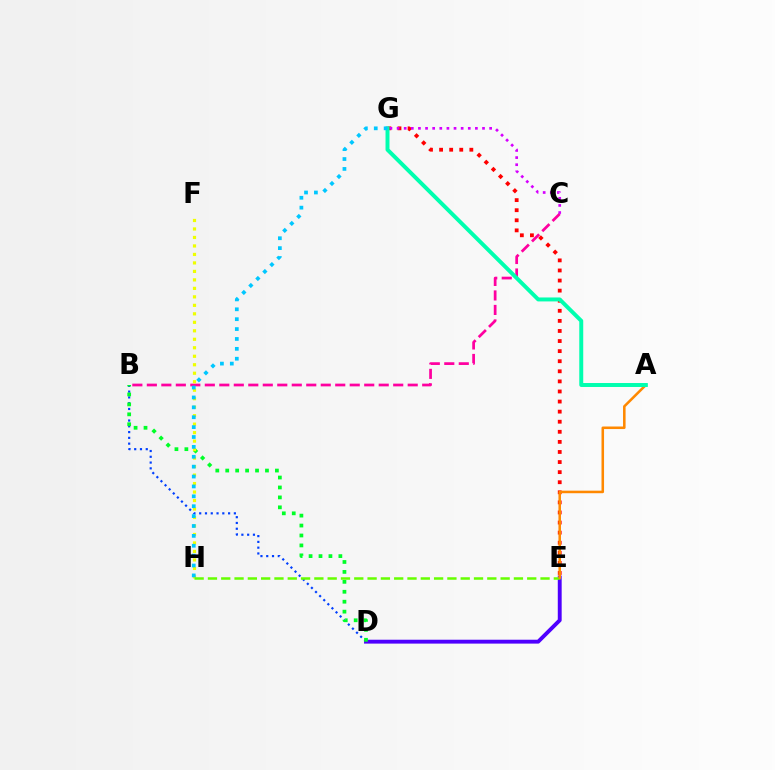{('B', 'D'): [{'color': '#003fff', 'line_style': 'dotted', 'thickness': 1.57}, {'color': '#00ff27', 'line_style': 'dotted', 'thickness': 2.7}], ('E', 'G'): [{'color': '#ff0000', 'line_style': 'dotted', 'thickness': 2.74}], ('D', 'E'): [{'color': '#4f00ff', 'line_style': 'solid', 'thickness': 2.79}], ('B', 'C'): [{'color': '#ff00a0', 'line_style': 'dashed', 'thickness': 1.97}], ('F', 'H'): [{'color': '#eeff00', 'line_style': 'dotted', 'thickness': 2.31}], ('E', 'H'): [{'color': '#66ff00', 'line_style': 'dashed', 'thickness': 1.81}], ('A', 'E'): [{'color': '#ff8800', 'line_style': 'solid', 'thickness': 1.83}], ('C', 'G'): [{'color': '#d600ff', 'line_style': 'dotted', 'thickness': 1.93}], ('A', 'G'): [{'color': '#00ffaf', 'line_style': 'solid', 'thickness': 2.85}], ('G', 'H'): [{'color': '#00c7ff', 'line_style': 'dotted', 'thickness': 2.69}]}